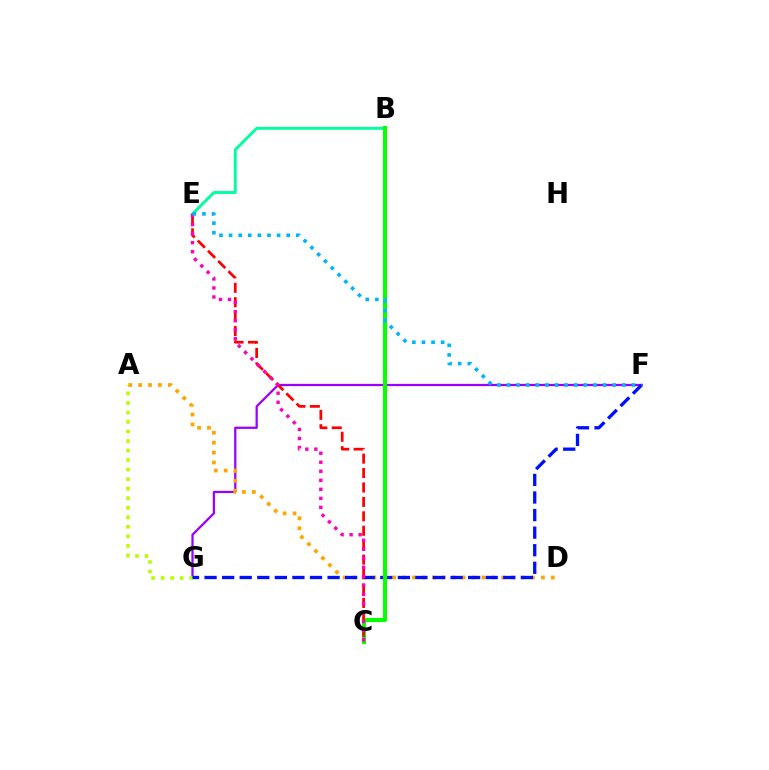{('B', 'E'): [{'color': '#00ff9d', 'line_style': 'solid', 'thickness': 2.09}], ('F', 'G'): [{'color': '#9b00ff', 'line_style': 'solid', 'thickness': 1.62}, {'color': '#0010ff', 'line_style': 'dashed', 'thickness': 2.39}], ('A', 'G'): [{'color': '#b3ff00', 'line_style': 'dotted', 'thickness': 2.59}], ('A', 'D'): [{'color': '#ffa500', 'line_style': 'dotted', 'thickness': 2.69}], ('B', 'C'): [{'color': '#08ff00', 'line_style': 'solid', 'thickness': 2.94}], ('C', 'E'): [{'color': '#ff0000', 'line_style': 'dashed', 'thickness': 1.96}, {'color': '#ff00bd', 'line_style': 'dotted', 'thickness': 2.45}], ('E', 'F'): [{'color': '#00b5ff', 'line_style': 'dotted', 'thickness': 2.61}]}